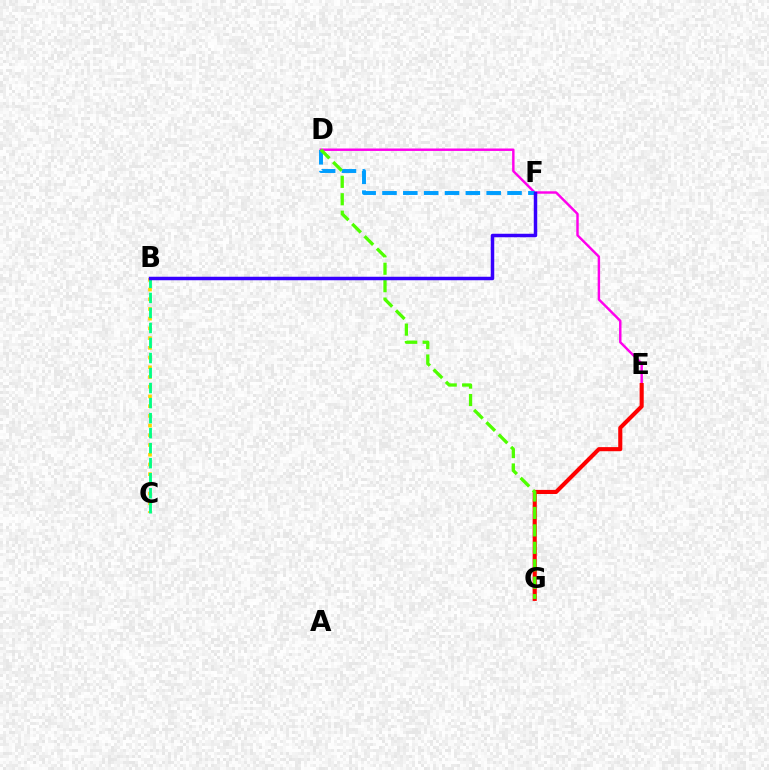{('D', 'E'): [{'color': '#ff00ed', 'line_style': 'solid', 'thickness': 1.76}], ('D', 'F'): [{'color': '#009eff', 'line_style': 'dashed', 'thickness': 2.83}], ('E', 'G'): [{'color': '#ff0000', 'line_style': 'solid', 'thickness': 2.95}], ('D', 'G'): [{'color': '#4fff00', 'line_style': 'dashed', 'thickness': 2.37}], ('B', 'C'): [{'color': '#ffd500', 'line_style': 'dotted', 'thickness': 2.64}, {'color': '#00ff86', 'line_style': 'dashed', 'thickness': 2.04}], ('B', 'F'): [{'color': '#3700ff', 'line_style': 'solid', 'thickness': 2.51}]}